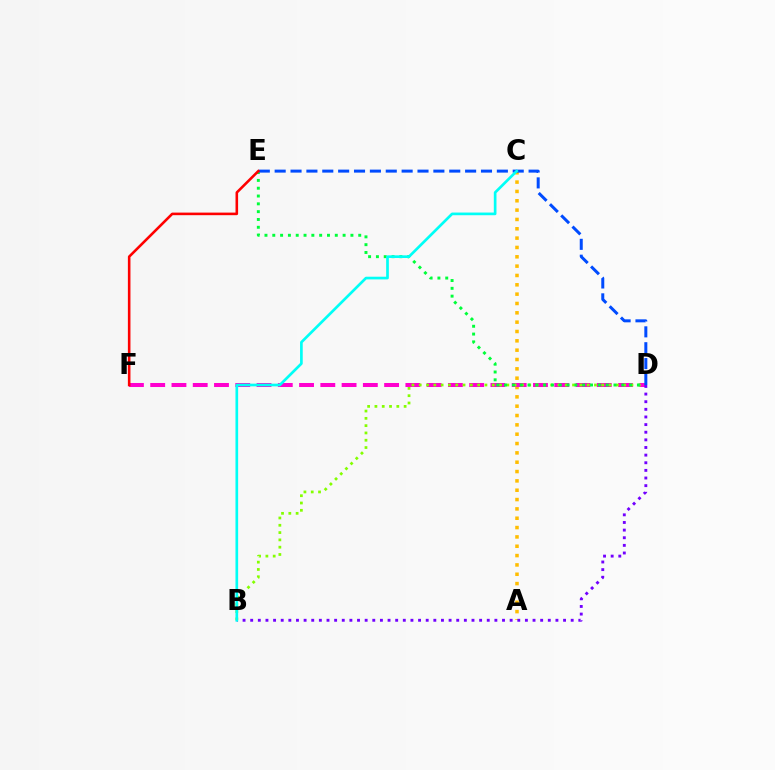{('A', 'C'): [{'color': '#ffbd00', 'line_style': 'dotted', 'thickness': 2.54}], ('D', 'F'): [{'color': '#ff00cf', 'line_style': 'dashed', 'thickness': 2.89}], ('B', 'D'): [{'color': '#84ff00', 'line_style': 'dotted', 'thickness': 1.98}, {'color': '#7200ff', 'line_style': 'dotted', 'thickness': 2.07}], ('D', 'E'): [{'color': '#00ff39', 'line_style': 'dotted', 'thickness': 2.12}, {'color': '#004bff', 'line_style': 'dashed', 'thickness': 2.16}], ('E', 'F'): [{'color': '#ff0000', 'line_style': 'solid', 'thickness': 1.86}], ('B', 'C'): [{'color': '#00fff6', 'line_style': 'solid', 'thickness': 1.93}]}